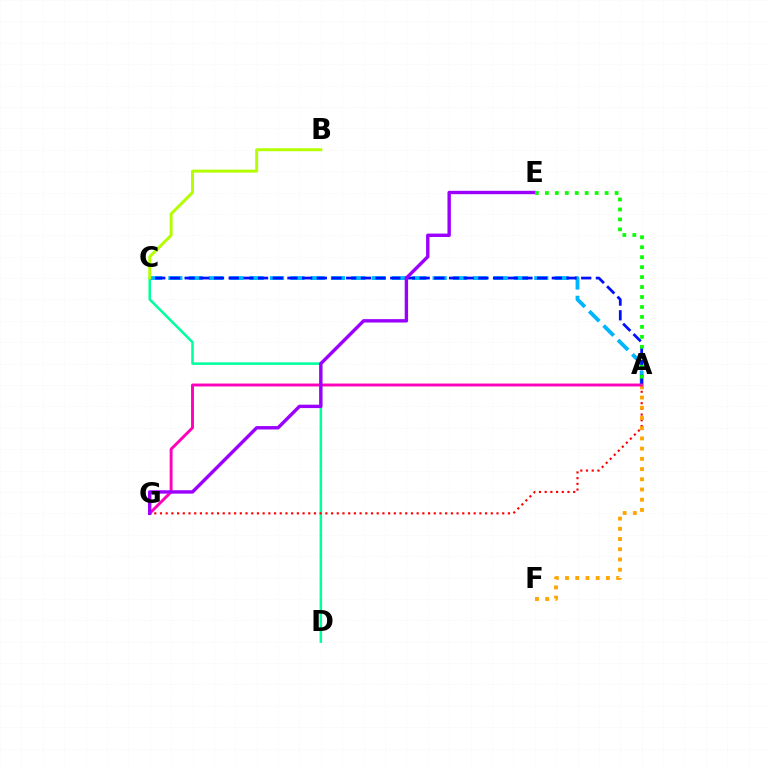{('C', 'D'): [{'color': '#00ff9d', 'line_style': 'solid', 'thickness': 1.82}], ('A', 'G'): [{'color': '#ff0000', 'line_style': 'dotted', 'thickness': 1.55}, {'color': '#ff00bd', 'line_style': 'solid', 'thickness': 2.09}], ('A', 'C'): [{'color': '#00b5ff', 'line_style': 'dashed', 'thickness': 2.76}, {'color': '#0010ff', 'line_style': 'dashed', 'thickness': 2.0}], ('A', 'F'): [{'color': '#ffa500', 'line_style': 'dotted', 'thickness': 2.78}], ('B', 'C'): [{'color': '#b3ff00', 'line_style': 'solid', 'thickness': 2.13}], ('E', 'G'): [{'color': '#9b00ff', 'line_style': 'solid', 'thickness': 2.44}], ('A', 'E'): [{'color': '#08ff00', 'line_style': 'dotted', 'thickness': 2.71}]}